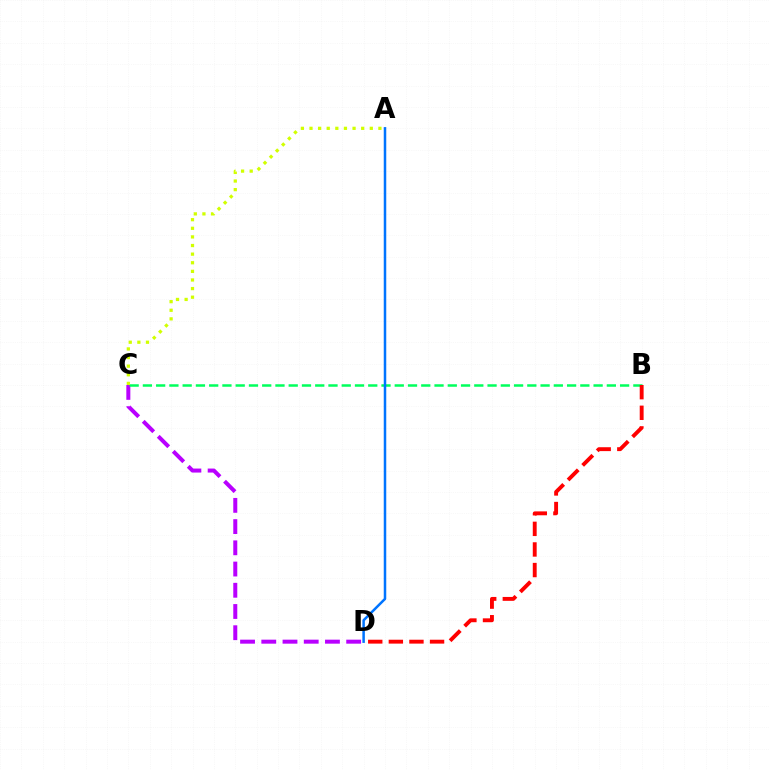{('C', 'D'): [{'color': '#b900ff', 'line_style': 'dashed', 'thickness': 2.88}], ('B', 'C'): [{'color': '#00ff5c', 'line_style': 'dashed', 'thickness': 1.8}], ('A', 'C'): [{'color': '#d1ff00', 'line_style': 'dotted', 'thickness': 2.34}], ('A', 'D'): [{'color': '#0074ff', 'line_style': 'solid', 'thickness': 1.8}], ('B', 'D'): [{'color': '#ff0000', 'line_style': 'dashed', 'thickness': 2.8}]}